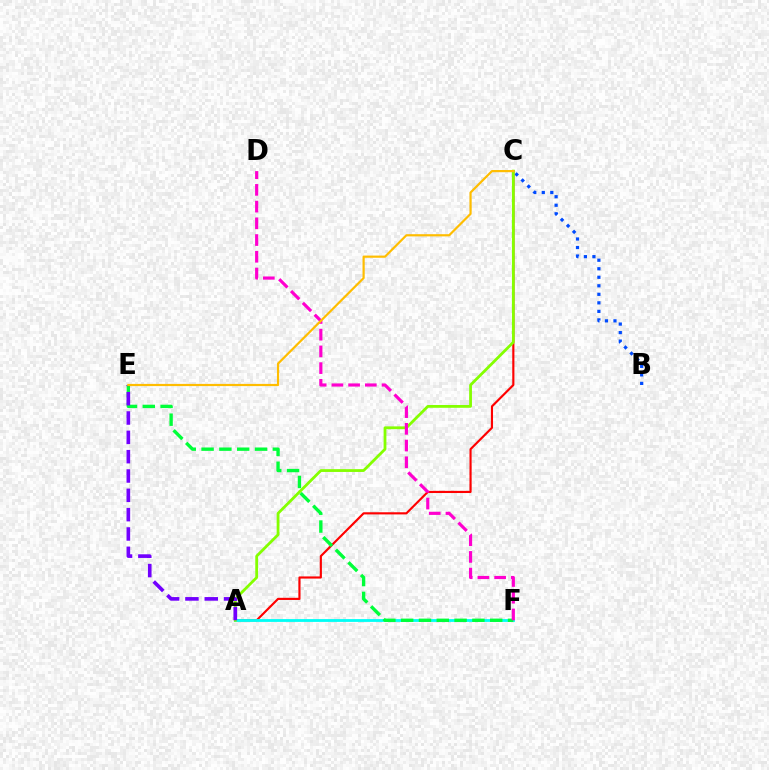{('B', 'C'): [{'color': '#004bff', 'line_style': 'dotted', 'thickness': 2.32}], ('A', 'C'): [{'color': '#ff0000', 'line_style': 'solid', 'thickness': 1.55}, {'color': '#84ff00', 'line_style': 'solid', 'thickness': 2.01}], ('A', 'F'): [{'color': '#00fff6', 'line_style': 'solid', 'thickness': 2.02}], ('E', 'F'): [{'color': '#00ff39', 'line_style': 'dashed', 'thickness': 2.42}], ('D', 'F'): [{'color': '#ff00cf', 'line_style': 'dashed', 'thickness': 2.27}], ('A', 'E'): [{'color': '#7200ff', 'line_style': 'dashed', 'thickness': 2.63}], ('C', 'E'): [{'color': '#ffbd00', 'line_style': 'solid', 'thickness': 1.58}]}